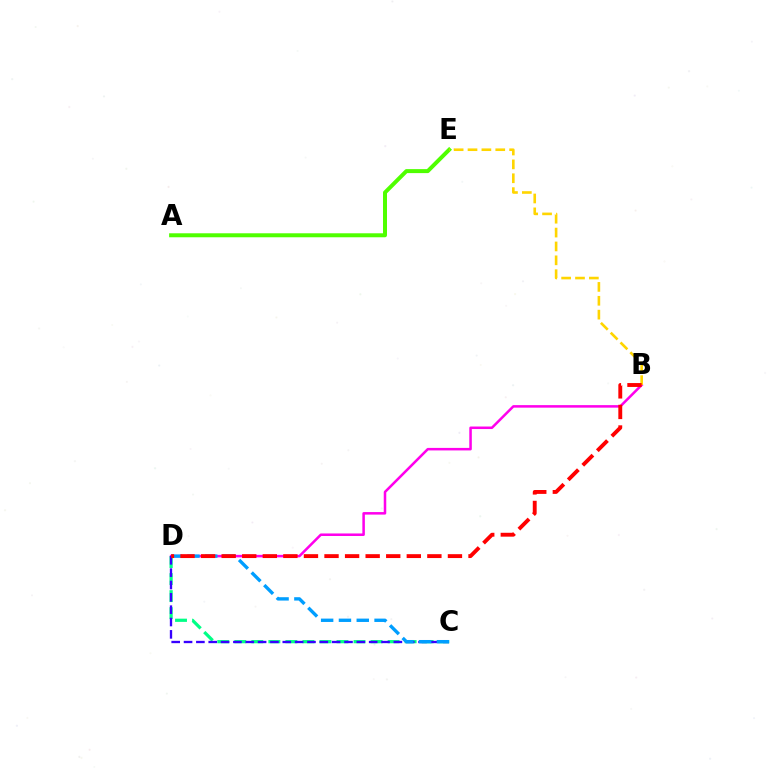{('C', 'D'): [{'color': '#00ff86', 'line_style': 'dashed', 'thickness': 2.31}, {'color': '#3700ff', 'line_style': 'dashed', 'thickness': 1.68}, {'color': '#009eff', 'line_style': 'dashed', 'thickness': 2.42}], ('B', 'D'): [{'color': '#ff00ed', 'line_style': 'solid', 'thickness': 1.82}, {'color': '#ff0000', 'line_style': 'dashed', 'thickness': 2.79}], ('A', 'E'): [{'color': '#4fff00', 'line_style': 'solid', 'thickness': 2.87}], ('B', 'E'): [{'color': '#ffd500', 'line_style': 'dashed', 'thickness': 1.88}]}